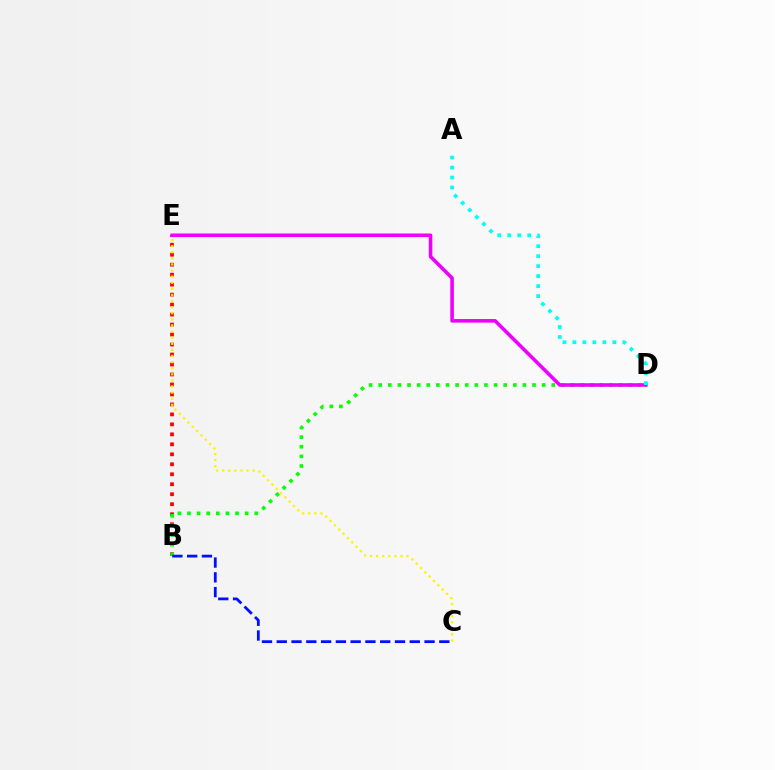{('B', 'E'): [{'color': '#ff0000', 'line_style': 'dotted', 'thickness': 2.71}], ('B', 'D'): [{'color': '#08ff00', 'line_style': 'dotted', 'thickness': 2.61}], ('D', 'E'): [{'color': '#ee00ff', 'line_style': 'solid', 'thickness': 2.58}], ('C', 'E'): [{'color': '#fcf500', 'line_style': 'dotted', 'thickness': 1.66}], ('B', 'C'): [{'color': '#0010ff', 'line_style': 'dashed', 'thickness': 2.01}], ('A', 'D'): [{'color': '#00fff6', 'line_style': 'dotted', 'thickness': 2.71}]}